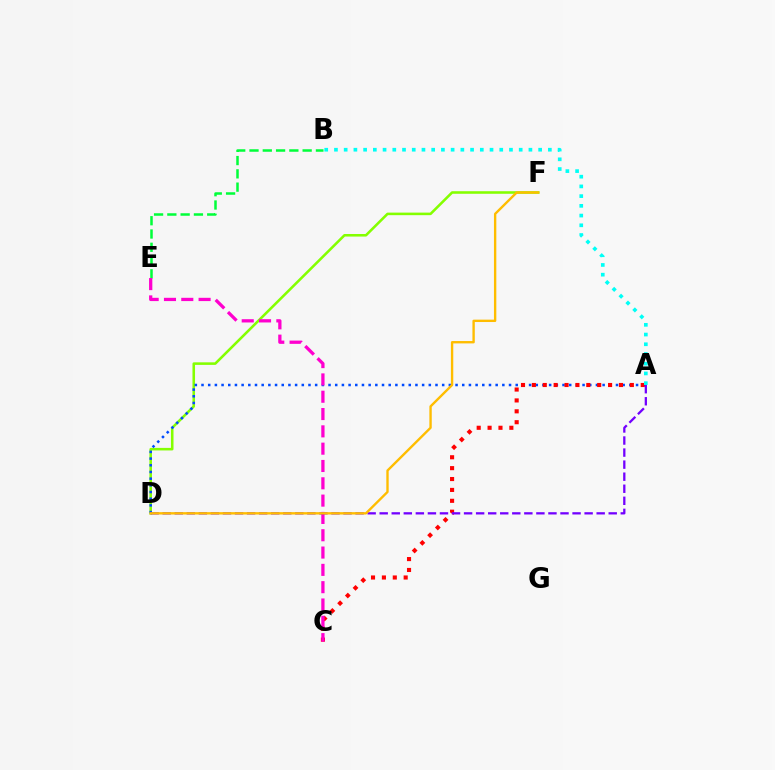{('D', 'F'): [{'color': '#84ff00', 'line_style': 'solid', 'thickness': 1.84}, {'color': '#ffbd00', 'line_style': 'solid', 'thickness': 1.71}], ('A', 'D'): [{'color': '#004bff', 'line_style': 'dotted', 'thickness': 1.82}, {'color': '#7200ff', 'line_style': 'dashed', 'thickness': 1.64}], ('B', 'E'): [{'color': '#00ff39', 'line_style': 'dashed', 'thickness': 1.8}], ('A', 'C'): [{'color': '#ff0000', 'line_style': 'dotted', 'thickness': 2.96}], ('A', 'B'): [{'color': '#00fff6', 'line_style': 'dotted', 'thickness': 2.64}], ('C', 'E'): [{'color': '#ff00cf', 'line_style': 'dashed', 'thickness': 2.35}]}